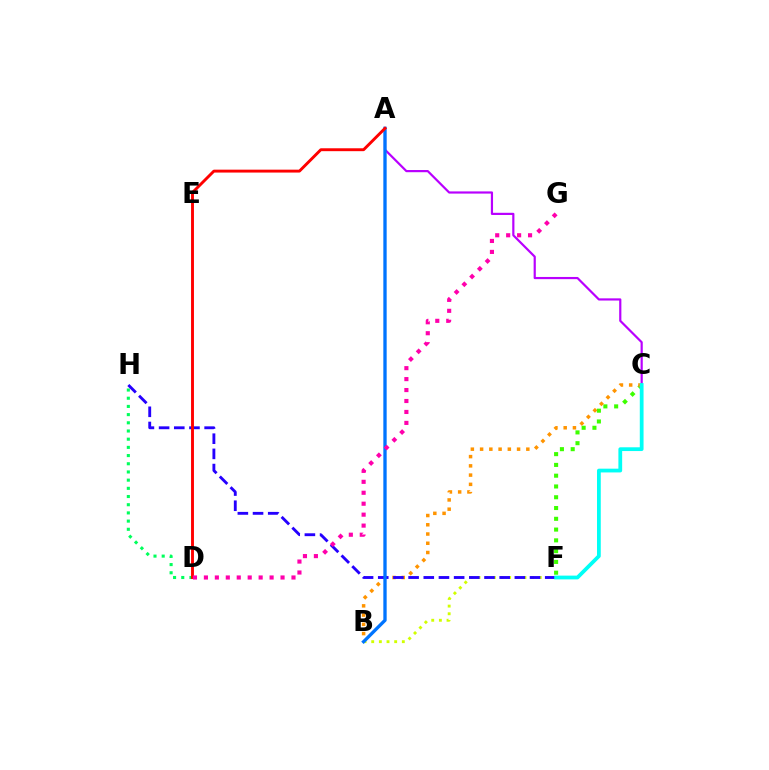{('C', 'F'): [{'color': '#3dff00', 'line_style': 'dotted', 'thickness': 2.93}, {'color': '#00fff6', 'line_style': 'solid', 'thickness': 2.71}], ('D', 'H'): [{'color': '#00ff5c', 'line_style': 'dotted', 'thickness': 2.23}], ('A', 'C'): [{'color': '#b900ff', 'line_style': 'solid', 'thickness': 1.58}], ('B', 'F'): [{'color': '#d1ff00', 'line_style': 'dotted', 'thickness': 2.08}], ('B', 'C'): [{'color': '#ff9400', 'line_style': 'dotted', 'thickness': 2.51}], ('F', 'H'): [{'color': '#2500ff', 'line_style': 'dashed', 'thickness': 2.06}], ('A', 'B'): [{'color': '#0074ff', 'line_style': 'solid', 'thickness': 2.4}], ('A', 'D'): [{'color': '#ff0000', 'line_style': 'solid', 'thickness': 2.09}], ('D', 'G'): [{'color': '#ff00ac', 'line_style': 'dotted', 'thickness': 2.97}]}